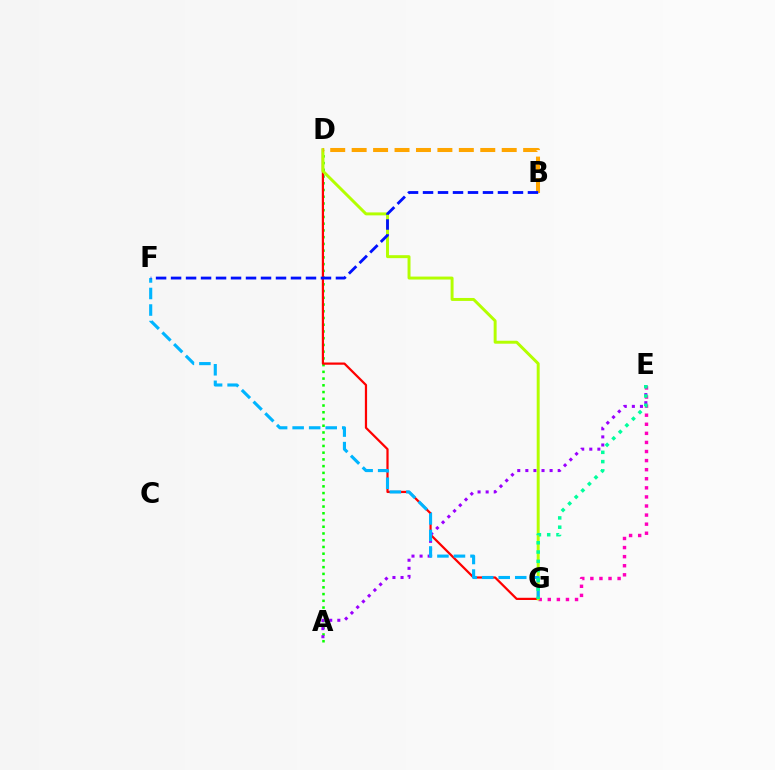{('A', 'D'): [{'color': '#08ff00', 'line_style': 'dotted', 'thickness': 1.83}], ('E', 'G'): [{'color': '#ff00bd', 'line_style': 'dotted', 'thickness': 2.47}, {'color': '#00ff9d', 'line_style': 'dotted', 'thickness': 2.52}], ('D', 'G'): [{'color': '#ff0000', 'line_style': 'solid', 'thickness': 1.6}, {'color': '#b3ff00', 'line_style': 'solid', 'thickness': 2.13}], ('A', 'E'): [{'color': '#9b00ff', 'line_style': 'dotted', 'thickness': 2.2}], ('F', 'G'): [{'color': '#00b5ff', 'line_style': 'dashed', 'thickness': 2.25}], ('B', 'D'): [{'color': '#ffa500', 'line_style': 'dashed', 'thickness': 2.91}], ('B', 'F'): [{'color': '#0010ff', 'line_style': 'dashed', 'thickness': 2.04}]}